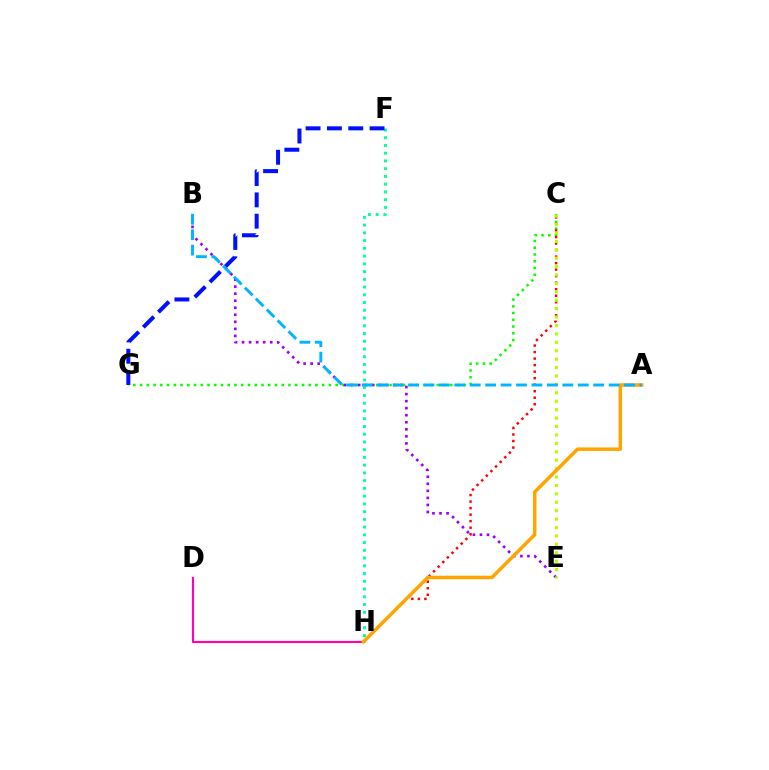{('C', 'G'): [{'color': '#08ff00', 'line_style': 'dotted', 'thickness': 1.83}], ('F', 'H'): [{'color': '#00ff9d', 'line_style': 'dotted', 'thickness': 2.1}], ('C', 'H'): [{'color': '#ff0000', 'line_style': 'dotted', 'thickness': 1.77}], ('D', 'H'): [{'color': '#ff00bd', 'line_style': 'solid', 'thickness': 1.53}], ('B', 'E'): [{'color': '#9b00ff', 'line_style': 'dotted', 'thickness': 1.91}], ('C', 'E'): [{'color': '#b3ff00', 'line_style': 'dotted', 'thickness': 2.29}], ('F', 'G'): [{'color': '#0010ff', 'line_style': 'dashed', 'thickness': 2.9}], ('A', 'H'): [{'color': '#ffa500', 'line_style': 'solid', 'thickness': 2.52}], ('A', 'B'): [{'color': '#00b5ff', 'line_style': 'dashed', 'thickness': 2.1}]}